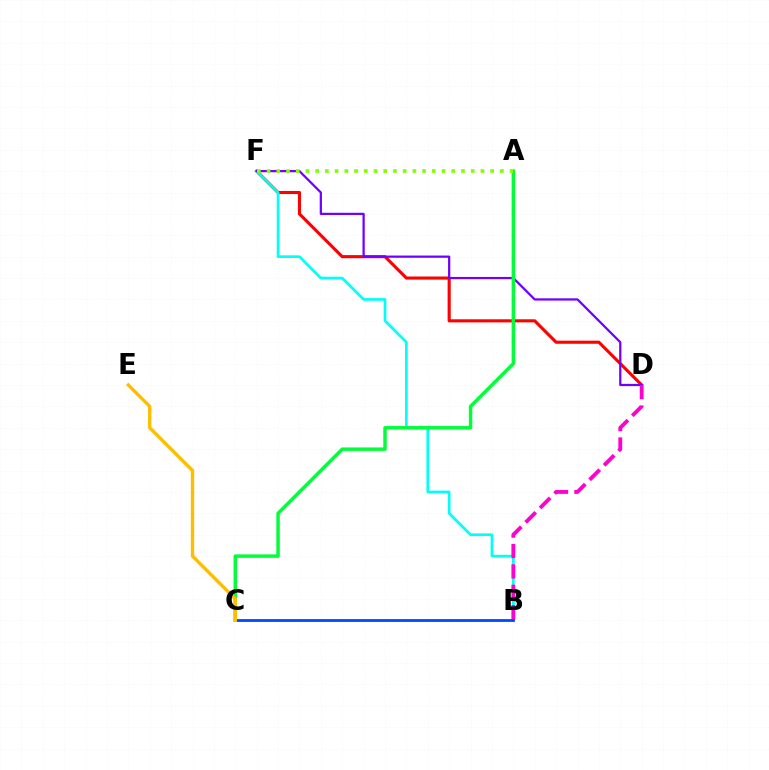{('D', 'F'): [{'color': '#ff0000', 'line_style': 'solid', 'thickness': 2.24}, {'color': '#7200ff', 'line_style': 'solid', 'thickness': 1.62}], ('B', 'F'): [{'color': '#00fff6', 'line_style': 'solid', 'thickness': 1.93}], ('B', 'D'): [{'color': '#ff00cf', 'line_style': 'dashed', 'thickness': 2.77}], ('B', 'C'): [{'color': '#004bff', 'line_style': 'solid', 'thickness': 2.03}], ('A', 'C'): [{'color': '#00ff39', 'line_style': 'solid', 'thickness': 2.49}], ('A', 'F'): [{'color': '#84ff00', 'line_style': 'dotted', 'thickness': 2.64}], ('C', 'E'): [{'color': '#ffbd00', 'line_style': 'solid', 'thickness': 2.41}]}